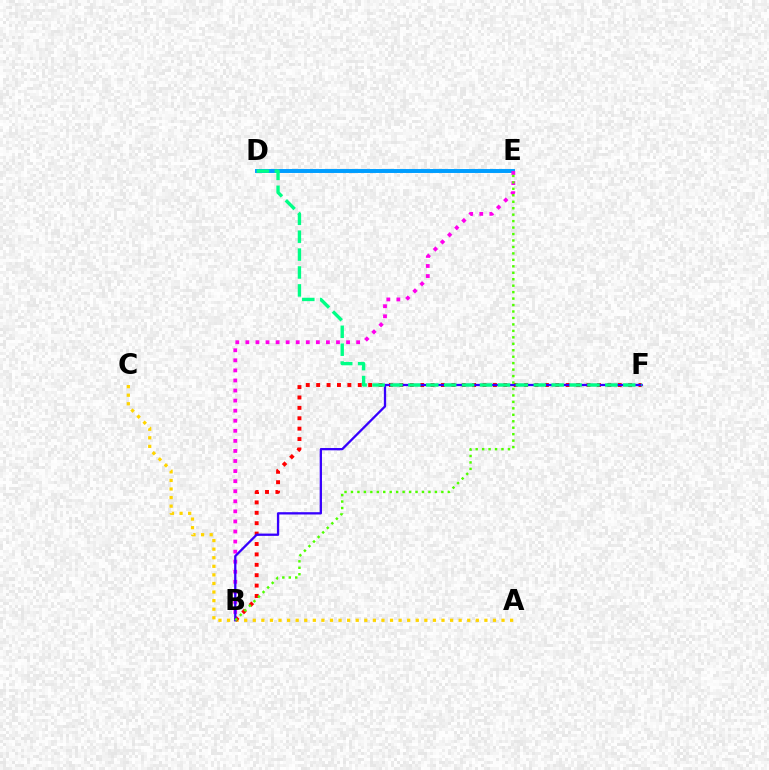{('D', 'E'): [{'color': '#009eff', 'line_style': 'solid', 'thickness': 2.83}], ('A', 'C'): [{'color': '#ffd500', 'line_style': 'dotted', 'thickness': 2.33}], ('B', 'F'): [{'color': '#ff0000', 'line_style': 'dotted', 'thickness': 2.83}, {'color': '#3700ff', 'line_style': 'solid', 'thickness': 1.65}], ('B', 'E'): [{'color': '#ff00ed', 'line_style': 'dotted', 'thickness': 2.74}, {'color': '#4fff00', 'line_style': 'dotted', 'thickness': 1.75}], ('D', 'F'): [{'color': '#00ff86', 'line_style': 'dashed', 'thickness': 2.43}]}